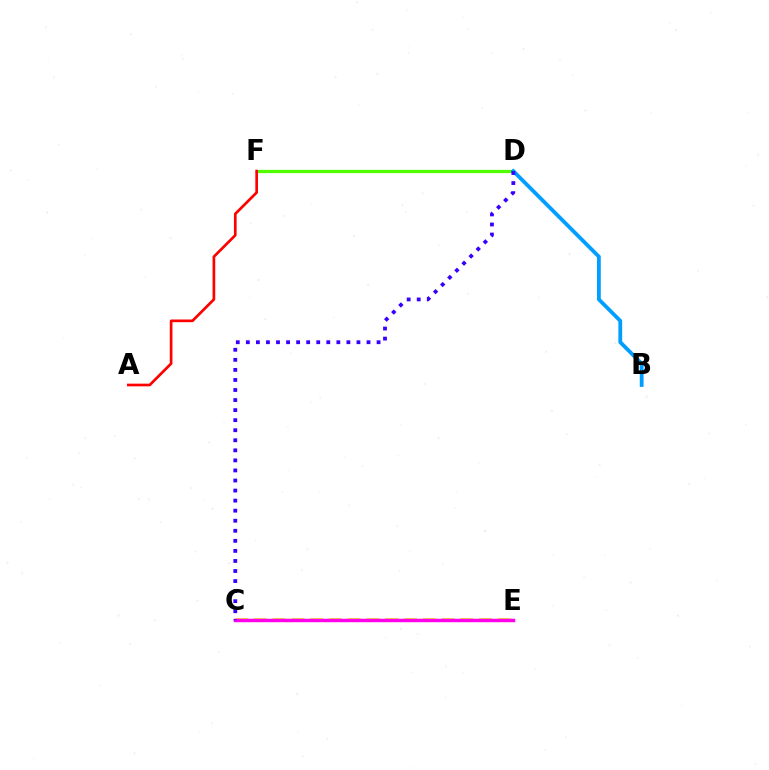{('D', 'F'): [{'color': '#4fff00', 'line_style': 'solid', 'thickness': 2.33}], ('B', 'D'): [{'color': '#009eff', 'line_style': 'solid', 'thickness': 2.73}], ('A', 'F'): [{'color': '#ff0000', 'line_style': 'solid', 'thickness': 1.93}], ('C', 'E'): [{'color': '#ffd500', 'line_style': 'dashed', 'thickness': 2.55}, {'color': '#00ff86', 'line_style': 'dotted', 'thickness': 1.56}, {'color': '#ff00ed', 'line_style': 'solid', 'thickness': 2.48}], ('C', 'D'): [{'color': '#3700ff', 'line_style': 'dotted', 'thickness': 2.73}]}